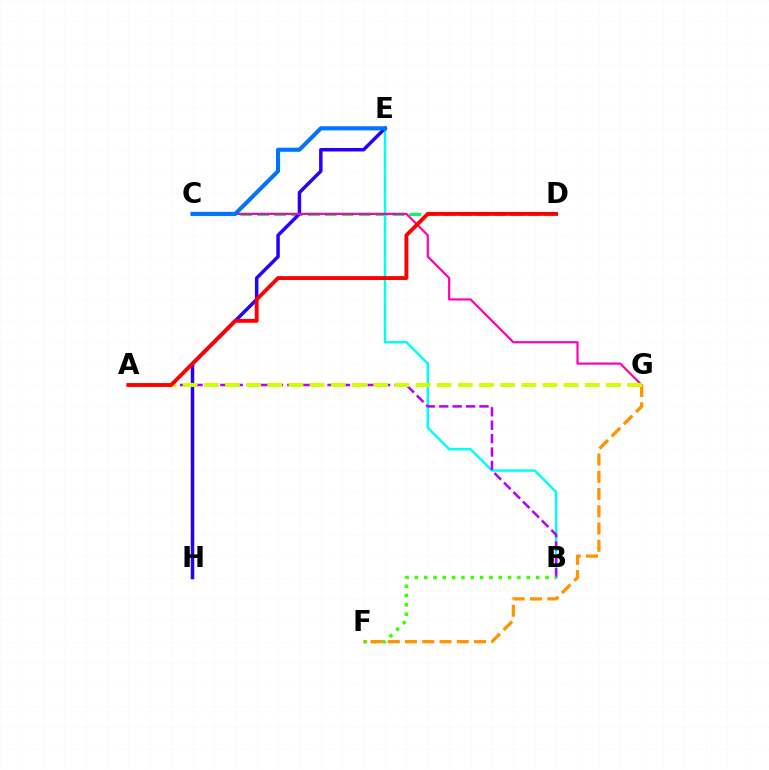{('C', 'D'): [{'color': '#00ff5c', 'line_style': 'dashed', 'thickness': 2.3}], ('B', 'E'): [{'color': '#00fff6', 'line_style': 'solid', 'thickness': 1.79}], ('A', 'B'): [{'color': '#b900ff', 'line_style': 'dashed', 'thickness': 1.82}], ('E', 'H'): [{'color': '#2500ff', 'line_style': 'solid', 'thickness': 2.5}], ('C', 'G'): [{'color': '#ff00ac', 'line_style': 'solid', 'thickness': 1.56}], ('C', 'E'): [{'color': '#0074ff', 'line_style': 'solid', 'thickness': 2.95}], ('B', 'F'): [{'color': '#3dff00', 'line_style': 'dotted', 'thickness': 2.53}], ('F', 'G'): [{'color': '#ff9400', 'line_style': 'dashed', 'thickness': 2.34}], ('A', 'G'): [{'color': '#d1ff00', 'line_style': 'dashed', 'thickness': 2.88}], ('A', 'D'): [{'color': '#ff0000', 'line_style': 'solid', 'thickness': 2.79}]}